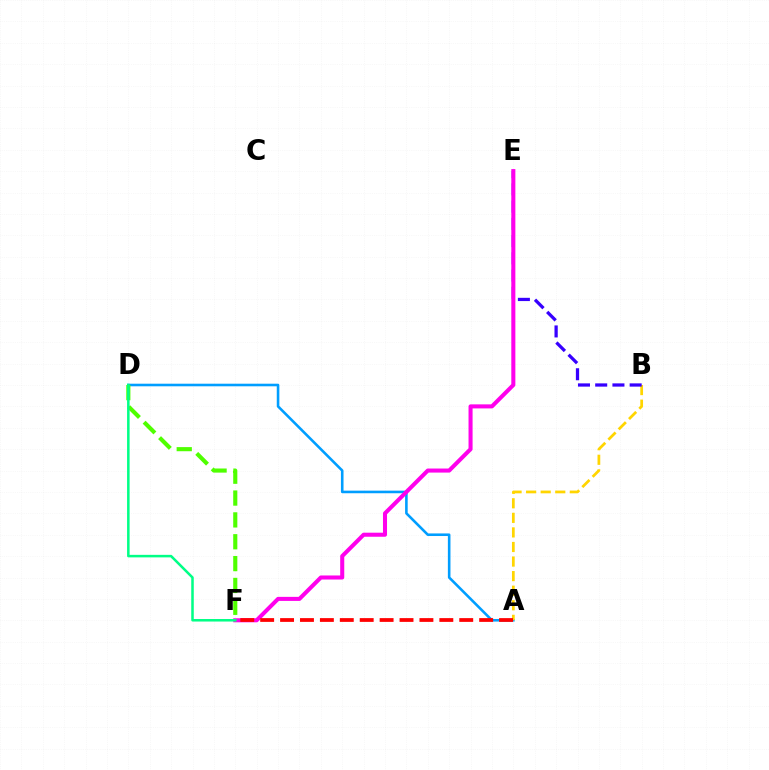{('A', 'D'): [{'color': '#009eff', 'line_style': 'solid', 'thickness': 1.87}], ('A', 'B'): [{'color': '#ffd500', 'line_style': 'dashed', 'thickness': 1.98}], ('D', 'F'): [{'color': '#4fff00', 'line_style': 'dashed', 'thickness': 2.97}, {'color': '#00ff86', 'line_style': 'solid', 'thickness': 1.82}], ('B', 'E'): [{'color': '#3700ff', 'line_style': 'dashed', 'thickness': 2.34}], ('E', 'F'): [{'color': '#ff00ed', 'line_style': 'solid', 'thickness': 2.92}], ('A', 'F'): [{'color': '#ff0000', 'line_style': 'dashed', 'thickness': 2.7}]}